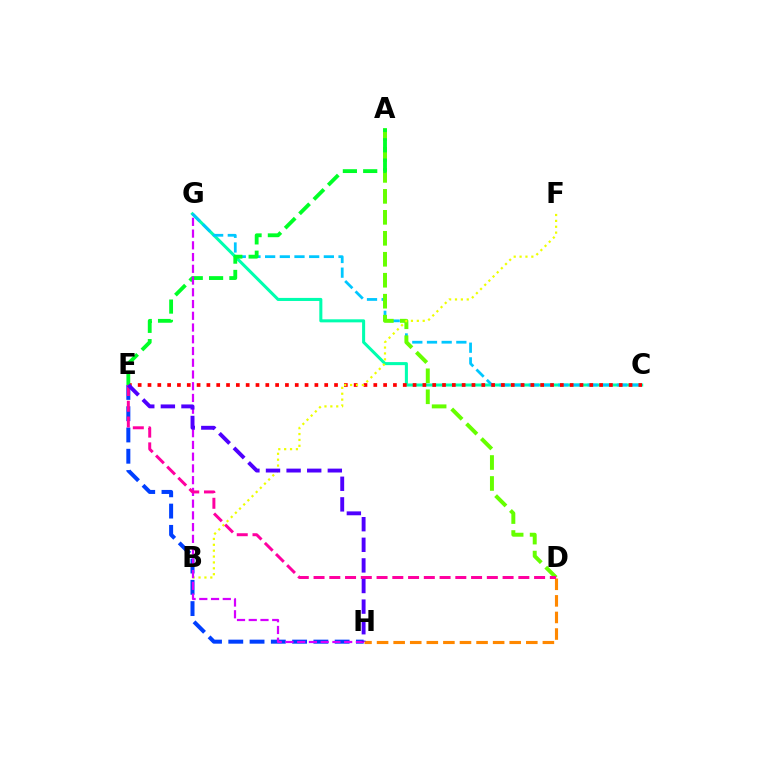{('C', 'G'): [{'color': '#00ffaf', 'line_style': 'solid', 'thickness': 2.2}, {'color': '#00c7ff', 'line_style': 'dashed', 'thickness': 1.99}], ('E', 'H'): [{'color': '#003fff', 'line_style': 'dashed', 'thickness': 2.89}, {'color': '#4f00ff', 'line_style': 'dashed', 'thickness': 2.8}], ('D', 'H'): [{'color': '#ff8800', 'line_style': 'dashed', 'thickness': 2.25}], ('A', 'D'): [{'color': '#66ff00', 'line_style': 'dashed', 'thickness': 2.85}], ('C', 'E'): [{'color': '#ff0000', 'line_style': 'dotted', 'thickness': 2.67}], ('B', 'F'): [{'color': '#eeff00', 'line_style': 'dotted', 'thickness': 1.6}], ('A', 'E'): [{'color': '#00ff27', 'line_style': 'dashed', 'thickness': 2.76}], ('G', 'H'): [{'color': '#d600ff', 'line_style': 'dashed', 'thickness': 1.6}], ('D', 'E'): [{'color': '#ff00a0', 'line_style': 'dashed', 'thickness': 2.14}]}